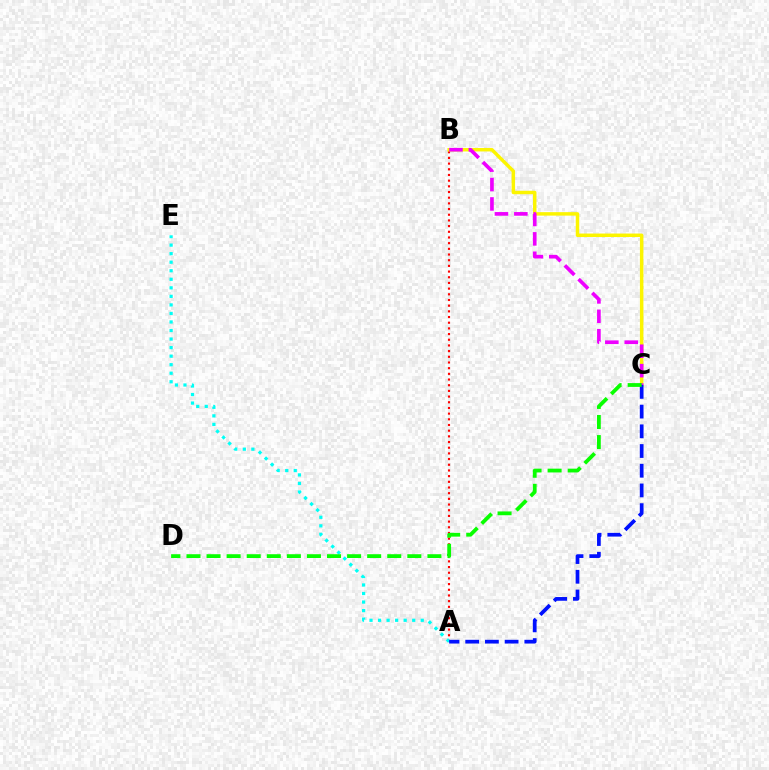{('A', 'B'): [{'color': '#ff0000', 'line_style': 'dotted', 'thickness': 1.54}], ('A', 'E'): [{'color': '#00fff6', 'line_style': 'dotted', 'thickness': 2.32}], ('B', 'C'): [{'color': '#fcf500', 'line_style': 'solid', 'thickness': 2.5}, {'color': '#ee00ff', 'line_style': 'dashed', 'thickness': 2.64}], ('A', 'C'): [{'color': '#0010ff', 'line_style': 'dashed', 'thickness': 2.68}], ('C', 'D'): [{'color': '#08ff00', 'line_style': 'dashed', 'thickness': 2.73}]}